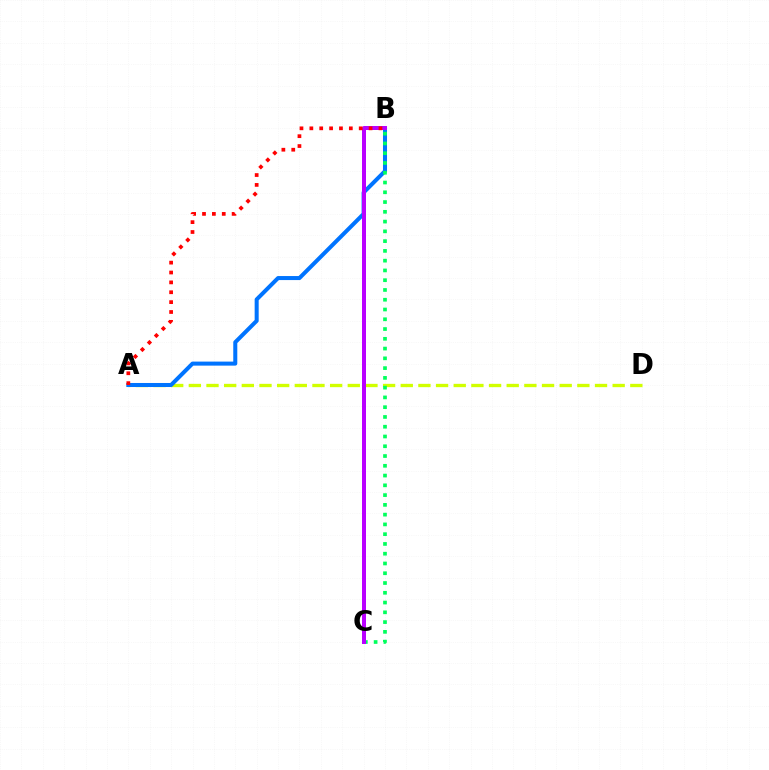{('A', 'D'): [{'color': '#d1ff00', 'line_style': 'dashed', 'thickness': 2.4}], ('A', 'B'): [{'color': '#0074ff', 'line_style': 'solid', 'thickness': 2.9}, {'color': '#ff0000', 'line_style': 'dotted', 'thickness': 2.68}], ('B', 'C'): [{'color': '#00ff5c', 'line_style': 'dotted', 'thickness': 2.65}, {'color': '#b900ff', 'line_style': 'solid', 'thickness': 2.87}]}